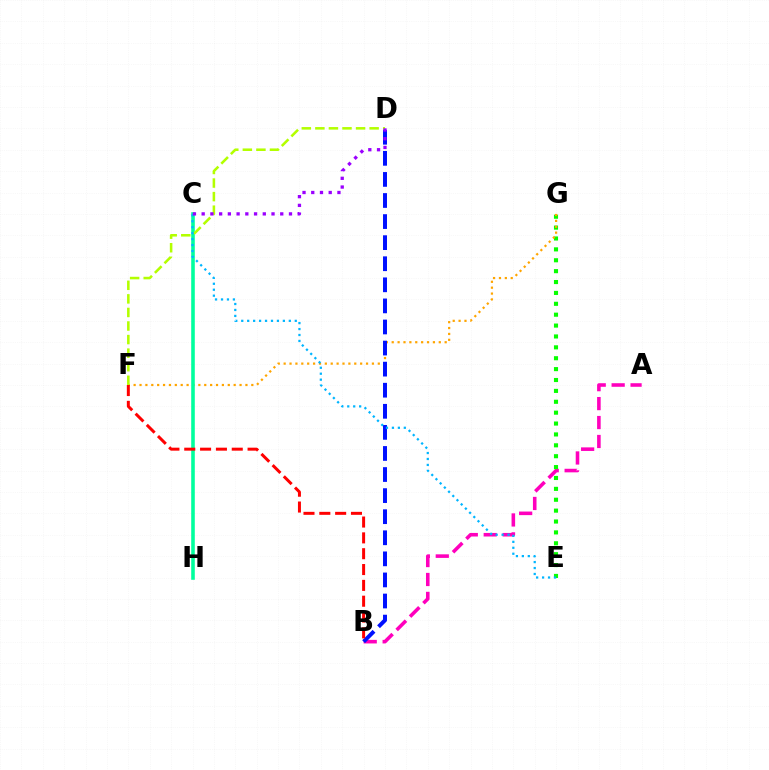{('A', 'B'): [{'color': '#ff00bd', 'line_style': 'dashed', 'thickness': 2.57}], ('E', 'G'): [{'color': '#08ff00', 'line_style': 'dotted', 'thickness': 2.96}], ('F', 'G'): [{'color': '#ffa500', 'line_style': 'dotted', 'thickness': 1.6}], ('C', 'H'): [{'color': '#00ff9d', 'line_style': 'solid', 'thickness': 2.58}], ('D', 'F'): [{'color': '#b3ff00', 'line_style': 'dashed', 'thickness': 1.84}], ('B', 'D'): [{'color': '#0010ff', 'line_style': 'dashed', 'thickness': 2.86}], ('C', 'E'): [{'color': '#00b5ff', 'line_style': 'dotted', 'thickness': 1.62}], ('C', 'D'): [{'color': '#9b00ff', 'line_style': 'dotted', 'thickness': 2.37}], ('B', 'F'): [{'color': '#ff0000', 'line_style': 'dashed', 'thickness': 2.15}]}